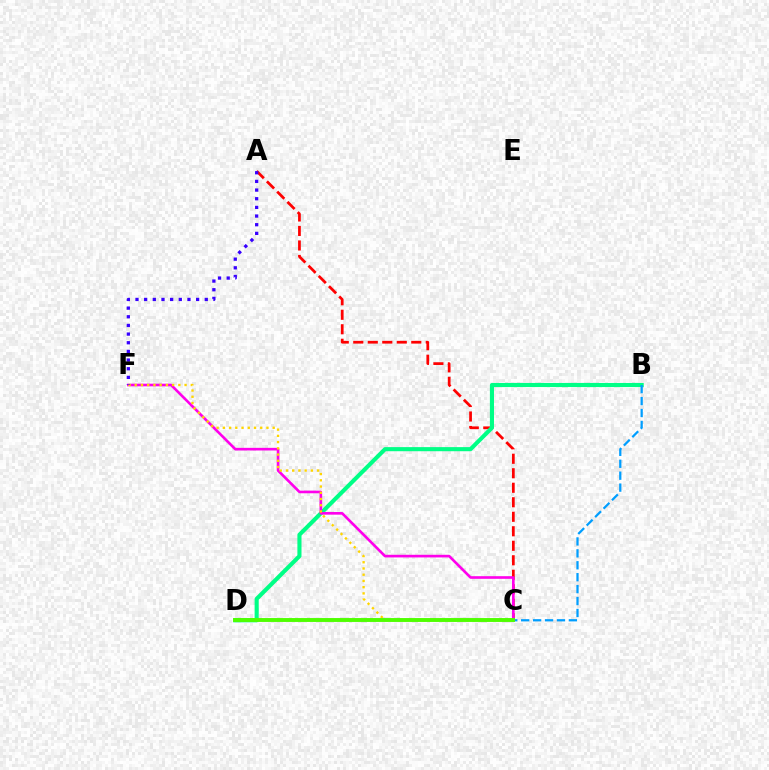{('A', 'C'): [{'color': '#ff0000', 'line_style': 'dashed', 'thickness': 1.97}], ('B', 'D'): [{'color': '#00ff86', 'line_style': 'solid', 'thickness': 2.95}], ('B', 'C'): [{'color': '#009eff', 'line_style': 'dashed', 'thickness': 1.62}], ('C', 'F'): [{'color': '#ff00ed', 'line_style': 'solid', 'thickness': 1.9}, {'color': '#ffd500', 'line_style': 'dotted', 'thickness': 1.69}], ('A', 'F'): [{'color': '#3700ff', 'line_style': 'dotted', 'thickness': 2.35}], ('C', 'D'): [{'color': '#4fff00', 'line_style': 'solid', 'thickness': 2.81}]}